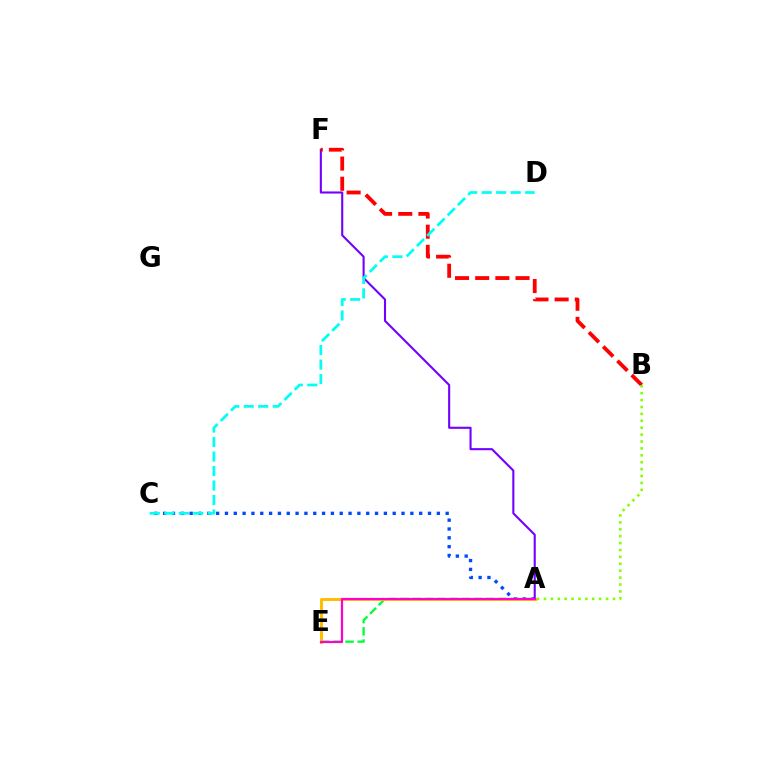{('A', 'C'): [{'color': '#004bff', 'line_style': 'dotted', 'thickness': 2.4}], ('A', 'E'): [{'color': '#00ff39', 'line_style': 'dashed', 'thickness': 1.66}, {'color': '#ffbd00', 'line_style': 'solid', 'thickness': 2.12}, {'color': '#ff00cf', 'line_style': 'solid', 'thickness': 1.6}], ('A', 'F'): [{'color': '#7200ff', 'line_style': 'solid', 'thickness': 1.51}], ('B', 'F'): [{'color': '#ff0000', 'line_style': 'dashed', 'thickness': 2.74}], ('C', 'D'): [{'color': '#00fff6', 'line_style': 'dashed', 'thickness': 1.97}], ('A', 'B'): [{'color': '#84ff00', 'line_style': 'dotted', 'thickness': 1.88}]}